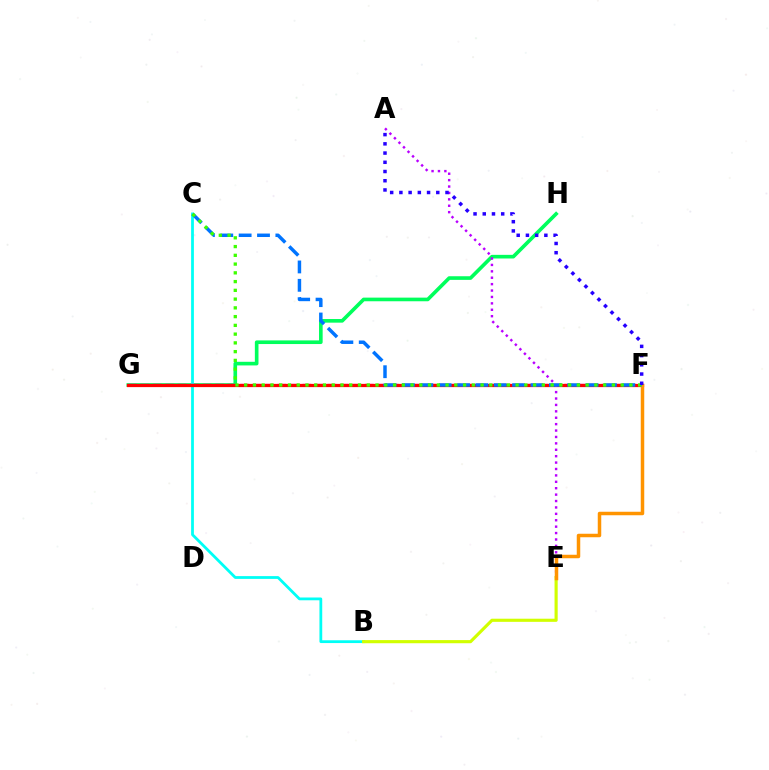{('G', 'H'): [{'color': '#00ff5c', 'line_style': 'solid', 'thickness': 2.62}], ('B', 'C'): [{'color': '#00fff6', 'line_style': 'solid', 'thickness': 2.0}], ('F', 'G'): [{'color': '#ff00ac', 'line_style': 'dashed', 'thickness': 1.69}, {'color': '#ff0000', 'line_style': 'solid', 'thickness': 2.33}], ('A', 'E'): [{'color': '#b900ff', 'line_style': 'dotted', 'thickness': 1.74}], ('B', 'E'): [{'color': '#d1ff00', 'line_style': 'solid', 'thickness': 2.26}], ('E', 'F'): [{'color': '#ff9400', 'line_style': 'solid', 'thickness': 2.52}], ('C', 'F'): [{'color': '#0074ff', 'line_style': 'dashed', 'thickness': 2.49}, {'color': '#3dff00', 'line_style': 'dotted', 'thickness': 2.38}], ('A', 'F'): [{'color': '#2500ff', 'line_style': 'dotted', 'thickness': 2.51}]}